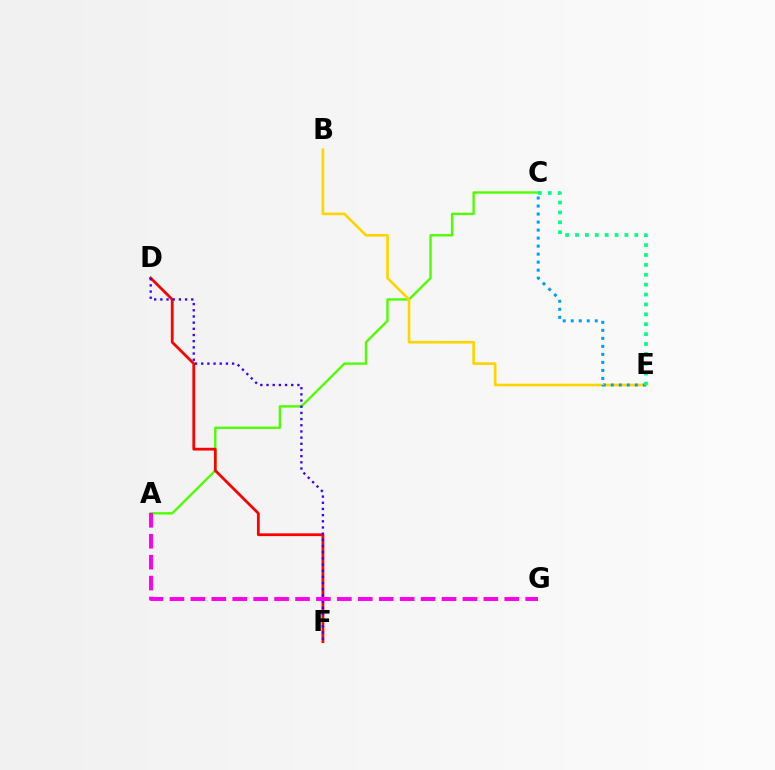{('A', 'C'): [{'color': '#4fff00', 'line_style': 'solid', 'thickness': 1.72}], ('B', 'E'): [{'color': '#ffd500', 'line_style': 'solid', 'thickness': 1.92}], ('D', 'F'): [{'color': '#ff0000', 'line_style': 'solid', 'thickness': 1.99}, {'color': '#3700ff', 'line_style': 'dotted', 'thickness': 1.68}], ('C', 'E'): [{'color': '#009eff', 'line_style': 'dotted', 'thickness': 2.18}, {'color': '#00ff86', 'line_style': 'dotted', 'thickness': 2.69}], ('A', 'G'): [{'color': '#ff00ed', 'line_style': 'dashed', 'thickness': 2.84}]}